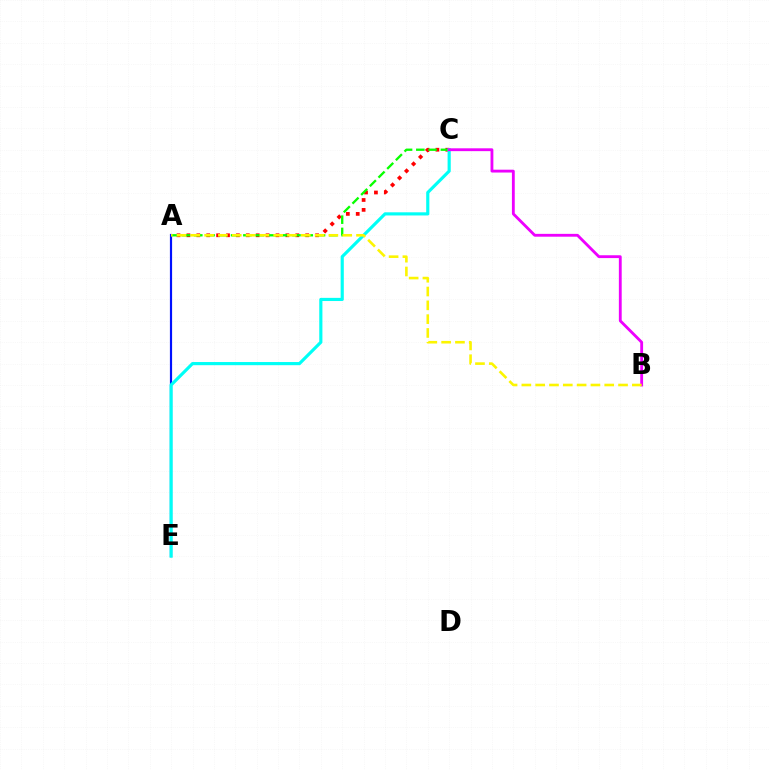{('A', 'E'): [{'color': '#0010ff', 'line_style': 'solid', 'thickness': 1.57}], ('A', 'C'): [{'color': '#ff0000', 'line_style': 'dotted', 'thickness': 2.69}, {'color': '#08ff00', 'line_style': 'dashed', 'thickness': 1.67}], ('C', 'E'): [{'color': '#00fff6', 'line_style': 'solid', 'thickness': 2.27}], ('B', 'C'): [{'color': '#ee00ff', 'line_style': 'solid', 'thickness': 2.04}], ('A', 'B'): [{'color': '#fcf500', 'line_style': 'dashed', 'thickness': 1.88}]}